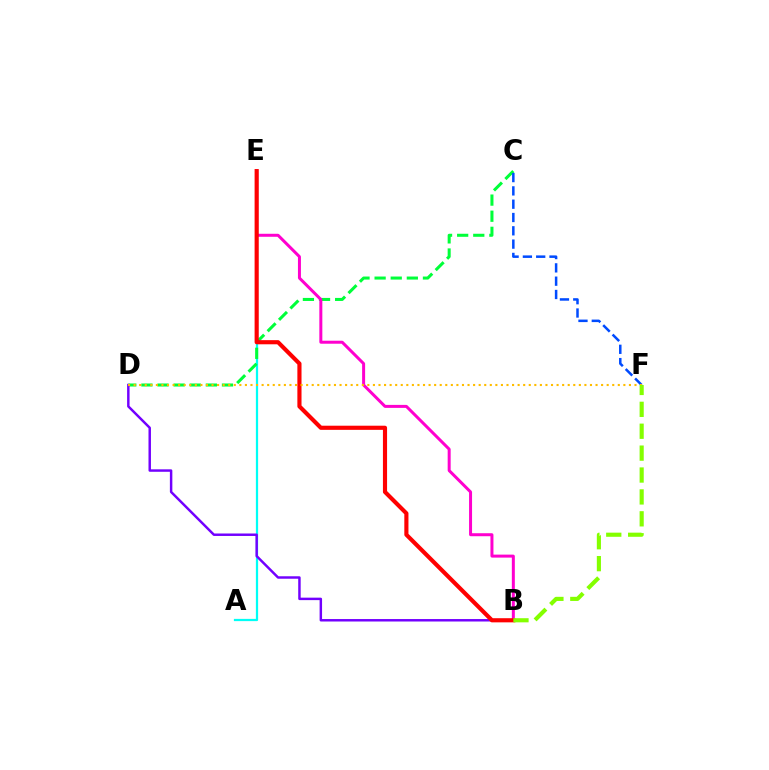{('A', 'E'): [{'color': '#00fff6', 'line_style': 'solid', 'thickness': 1.62}], ('C', 'D'): [{'color': '#00ff39', 'line_style': 'dashed', 'thickness': 2.19}], ('B', 'E'): [{'color': '#ff00cf', 'line_style': 'solid', 'thickness': 2.16}, {'color': '#ff0000', 'line_style': 'solid', 'thickness': 2.98}], ('B', 'D'): [{'color': '#7200ff', 'line_style': 'solid', 'thickness': 1.77}], ('C', 'F'): [{'color': '#004bff', 'line_style': 'dashed', 'thickness': 1.81}], ('D', 'F'): [{'color': '#ffbd00', 'line_style': 'dotted', 'thickness': 1.51}], ('B', 'F'): [{'color': '#84ff00', 'line_style': 'dashed', 'thickness': 2.97}]}